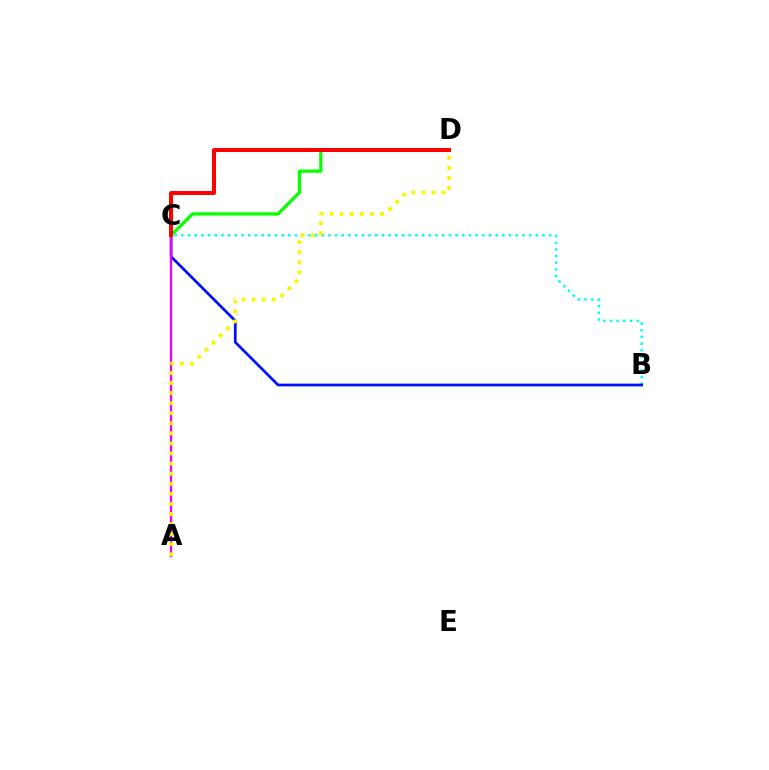{('C', 'D'): [{'color': '#08ff00', 'line_style': 'solid', 'thickness': 2.33}, {'color': '#ff0000', 'line_style': 'solid', 'thickness': 2.86}], ('B', 'C'): [{'color': '#00fff6', 'line_style': 'dotted', 'thickness': 1.82}, {'color': '#0010ff', 'line_style': 'solid', 'thickness': 1.96}], ('A', 'C'): [{'color': '#ee00ff', 'line_style': 'solid', 'thickness': 1.67}], ('A', 'D'): [{'color': '#fcf500', 'line_style': 'dotted', 'thickness': 2.74}]}